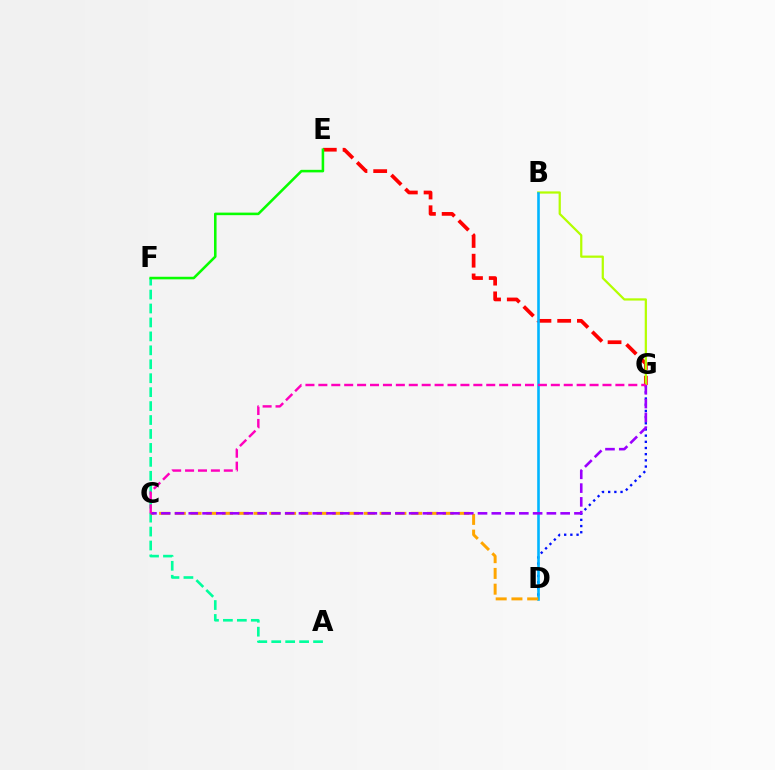{('A', 'F'): [{'color': '#00ff9d', 'line_style': 'dashed', 'thickness': 1.89}], ('E', 'G'): [{'color': '#ff0000', 'line_style': 'dashed', 'thickness': 2.68}], ('B', 'G'): [{'color': '#b3ff00', 'line_style': 'solid', 'thickness': 1.61}], ('D', 'G'): [{'color': '#0010ff', 'line_style': 'dotted', 'thickness': 1.68}], ('B', 'D'): [{'color': '#00b5ff', 'line_style': 'solid', 'thickness': 1.88}], ('C', 'D'): [{'color': '#ffa500', 'line_style': 'dashed', 'thickness': 2.14}], ('C', 'G'): [{'color': '#9b00ff', 'line_style': 'dashed', 'thickness': 1.87}, {'color': '#ff00bd', 'line_style': 'dashed', 'thickness': 1.75}], ('E', 'F'): [{'color': '#08ff00', 'line_style': 'solid', 'thickness': 1.84}]}